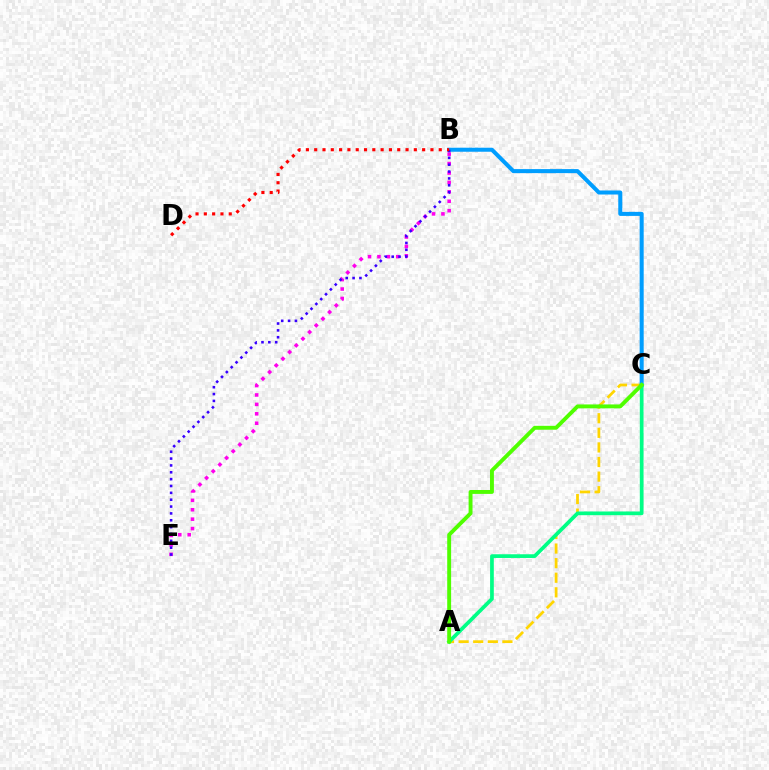{('B', 'E'): [{'color': '#ff00ed', 'line_style': 'dotted', 'thickness': 2.56}, {'color': '#3700ff', 'line_style': 'dotted', 'thickness': 1.86}], ('A', 'C'): [{'color': '#ffd500', 'line_style': 'dashed', 'thickness': 1.98}, {'color': '#00ff86', 'line_style': 'solid', 'thickness': 2.67}, {'color': '#4fff00', 'line_style': 'solid', 'thickness': 2.81}], ('B', 'C'): [{'color': '#009eff', 'line_style': 'solid', 'thickness': 2.9}], ('B', 'D'): [{'color': '#ff0000', 'line_style': 'dotted', 'thickness': 2.26}]}